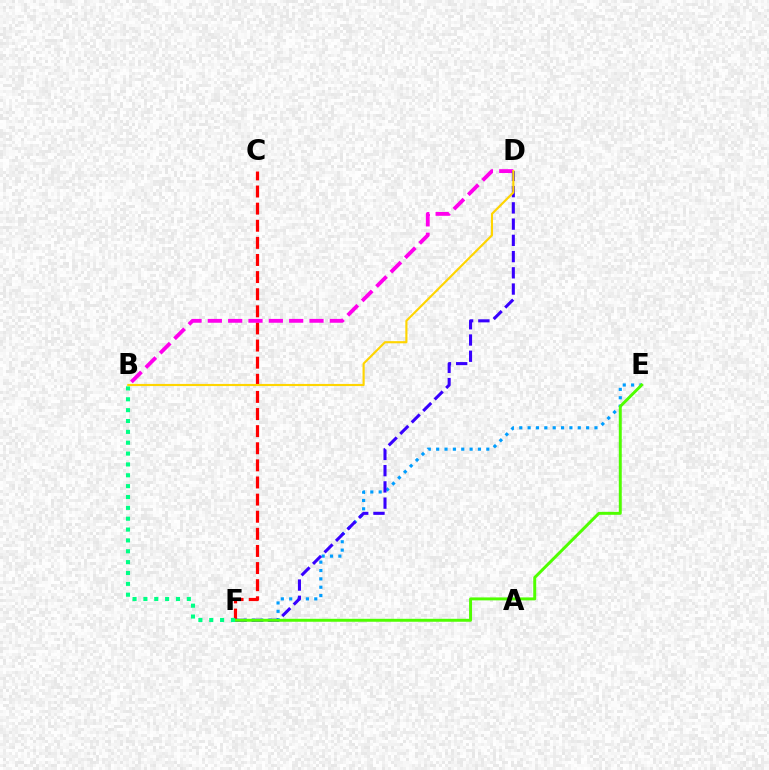{('E', 'F'): [{'color': '#009eff', 'line_style': 'dotted', 'thickness': 2.27}, {'color': '#4fff00', 'line_style': 'solid', 'thickness': 2.13}], ('C', 'F'): [{'color': '#ff0000', 'line_style': 'dashed', 'thickness': 2.33}], ('B', 'D'): [{'color': '#ff00ed', 'line_style': 'dashed', 'thickness': 2.76}, {'color': '#ffd500', 'line_style': 'solid', 'thickness': 1.54}], ('D', 'F'): [{'color': '#3700ff', 'line_style': 'dashed', 'thickness': 2.21}], ('B', 'F'): [{'color': '#00ff86', 'line_style': 'dotted', 'thickness': 2.95}]}